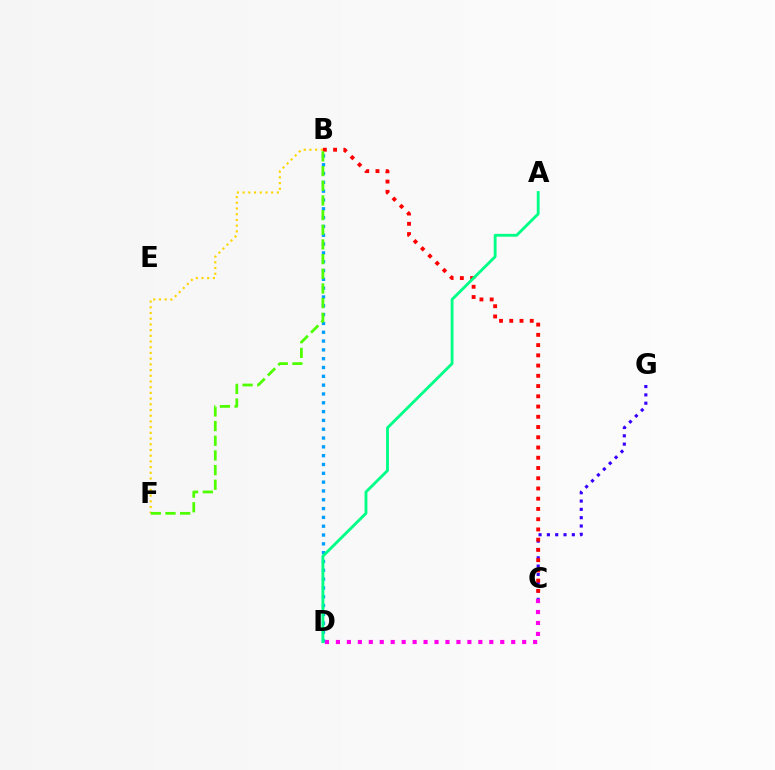{('C', 'D'): [{'color': '#ff00ed', 'line_style': 'dotted', 'thickness': 2.98}], ('C', 'G'): [{'color': '#3700ff', 'line_style': 'dotted', 'thickness': 2.26}], ('B', 'D'): [{'color': '#009eff', 'line_style': 'dotted', 'thickness': 2.4}], ('B', 'F'): [{'color': '#ffd500', 'line_style': 'dotted', 'thickness': 1.55}, {'color': '#4fff00', 'line_style': 'dashed', 'thickness': 1.99}], ('B', 'C'): [{'color': '#ff0000', 'line_style': 'dotted', 'thickness': 2.78}], ('A', 'D'): [{'color': '#00ff86', 'line_style': 'solid', 'thickness': 2.05}]}